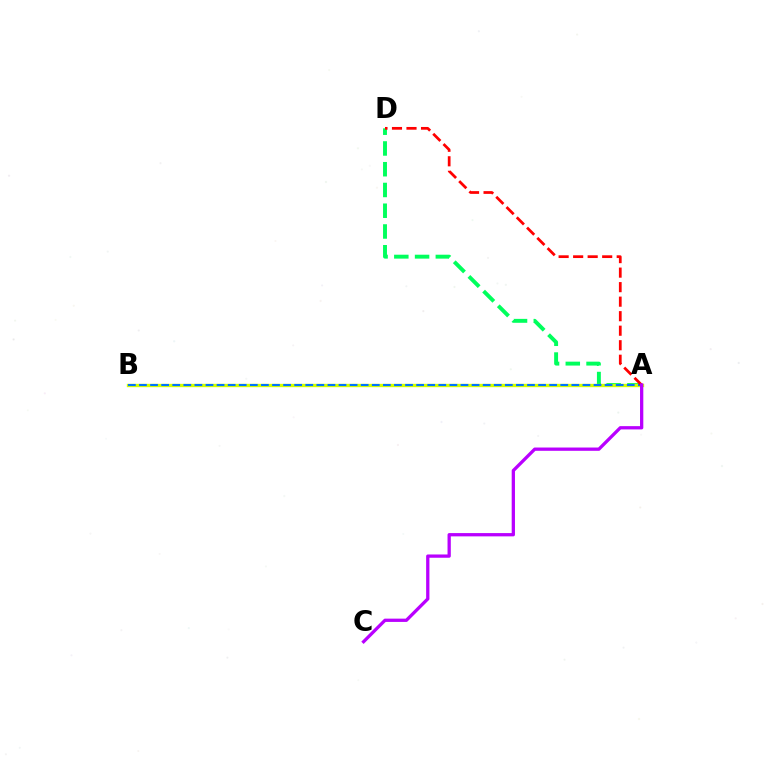{('A', 'D'): [{'color': '#00ff5c', 'line_style': 'dashed', 'thickness': 2.82}, {'color': '#ff0000', 'line_style': 'dashed', 'thickness': 1.97}], ('A', 'B'): [{'color': '#d1ff00', 'line_style': 'solid', 'thickness': 2.41}, {'color': '#0074ff', 'line_style': 'dashed', 'thickness': 1.51}], ('A', 'C'): [{'color': '#b900ff', 'line_style': 'solid', 'thickness': 2.36}]}